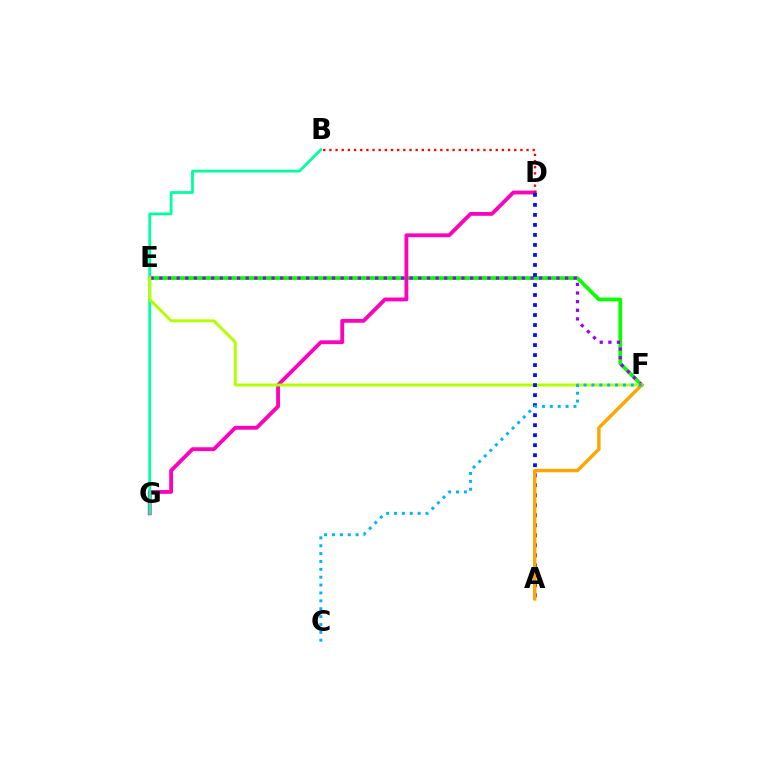{('E', 'F'): [{'color': '#08ff00', 'line_style': 'solid', 'thickness': 2.69}, {'color': '#9b00ff', 'line_style': 'dotted', 'thickness': 2.35}, {'color': '#b3ff00', 'line_style': 'solid', 'thickness': 2.12}], ('D', 'G'): [{'color': '#ff00bd', 'line_style': 'solid', 'thickness': 2.75}], ('B', 'G'): [{'color': '#00ff9d', 'line_style': 'solid', 'thickness': 2.0}], ('A', 'D'): [{'color': '#0010ff', 'line_style': 'dotted', 'thickness': 2.72}], ('B', 'D'): [{'color': '#ff0000', 'line_style': 'dotted', 'thickness': 1.67}], ('A', 'F'): [{'color': '#ffa500', 'line_style': 'solid', 'thickness': 2.47}], ('C', 'F'): [{'color': '#00b5ff', 'line_style': 'dotted', 'thickness': 2.14}]}